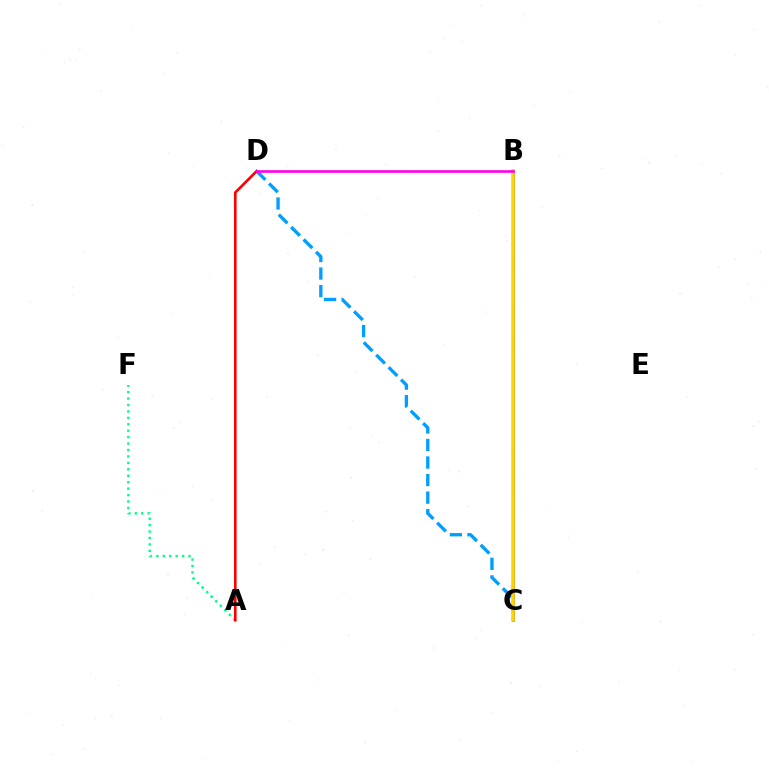{('C', 'D'): [{'color': '#009eff', 'line_style': 'dashed', 'thickness': 2.38}], ('A', 'F'): [{'color': '#00ff86', 'line_style': 'dotted', 'thickness': 1.75}], ('A', 'D'): [{'color': '#ff0000', 'line_style': 'solid', 'thickness': 1.9}], ('B', 'C'): [{'color': '#4fff00', 'line_style': 'dashed', 'thickness': 2.01}, {'color': '#3700ff', 'line_style': 'solid', 'thickness': 1.95}, {'color': '#ffd500', 'line_style': 'solid', 'thickness': 2.64}], ('B', 'D'): [{'color': '#ff00ed', 'line_style': 'solid', 'thickness': 1.89}]}